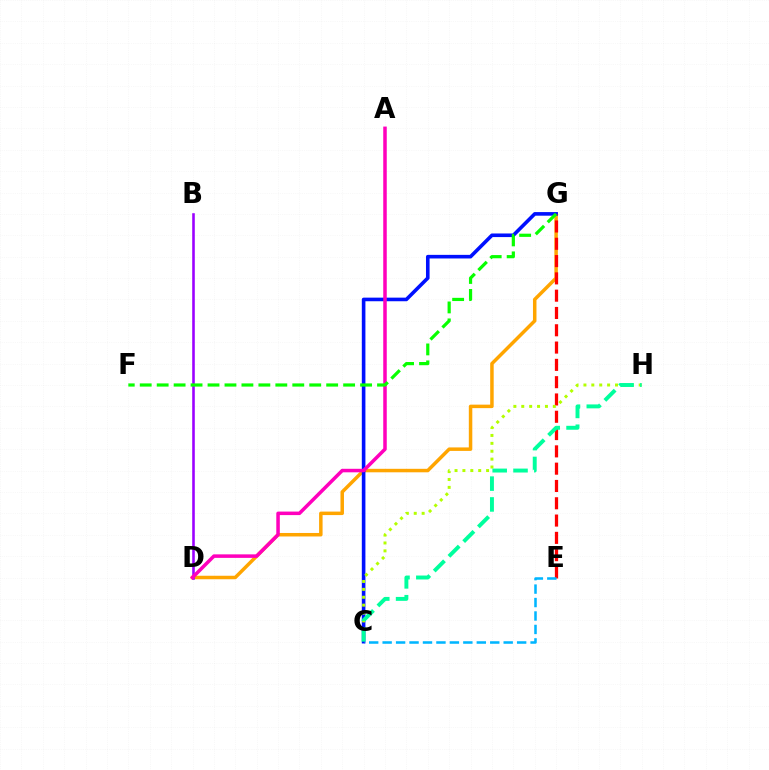{('D', 'G'): [{'color': '#ffa500', 'line_style': 'solid', 'thickness': 2.51}], ('C', 'G'): [{'color': '#0010ff', 'line_style': 'solid', 'thickness': 2.6}], ('E', 'G'): [{'color': '#ff0000', 'line_style': 'dashed', 'thickness': 2.35}], ('C', 'H'): [{'color': '#b3ff00', 'line_style': 'dotted', 'thickness': 2.14}, {'color': '#00ff9d', 'line_style': 'dashed', 'thickness': 2.83}], ('B', 'D'): [{'color': '#9b00ff', 'line_style': 'solid', 'thickness': 1.86}], ('A', 'D'): [{'color': '#ff00bd', 'line_style': 'solid', 'thickness': 2.53}], ('F', 'G'): [{'color': '#08ff00', 'line_style': 'dashed', 'thickness': 2.3}], ('C', 'E'): [{'color': '#00b5ff', 'line_style': 'dashed', 'thickness': 1.83}]}